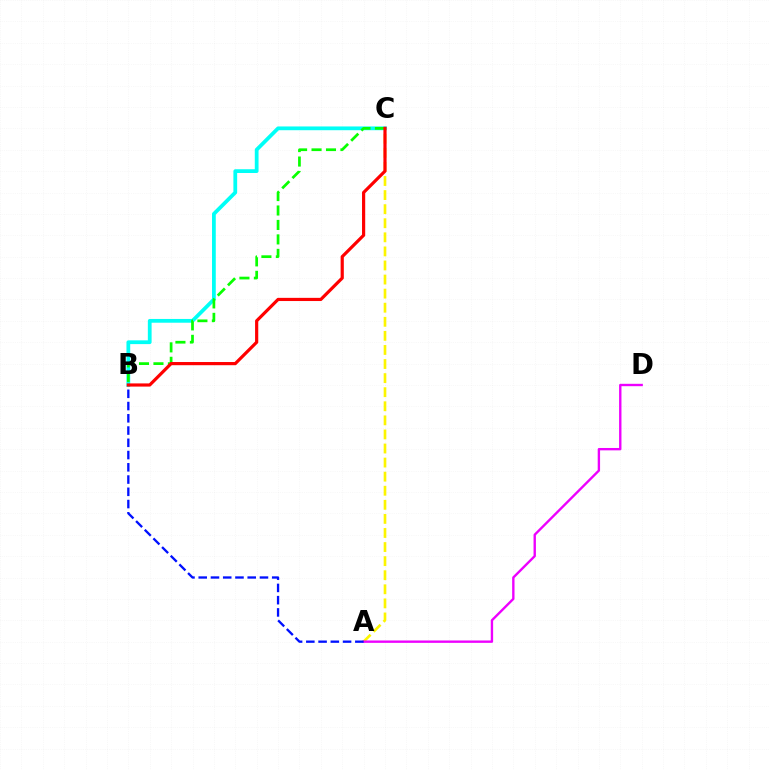{('B', 'C'): [{'color': '#00fff6', 'line_style': 'solid', 'thickness': 2.71}, {'color': '#08ff00', 'line_style': 'dashed', 'thickness': 1.96}, {'color': '#ff0000', 'line_style': 'solid', 'thickness': 2.29}], ('A', 'C'): [{'color': '#fcf500', 'line_style': 'dashed', 'thickness': 1.91}], ('A', 'D'): [{'color': '#ee00ff', 'line_style': 'solid', 'thickness': 1.71}], ('A', 'B'): [{'color': '#0010ff', 'line_style': 'dashed', 'thickness': 1.66}]}